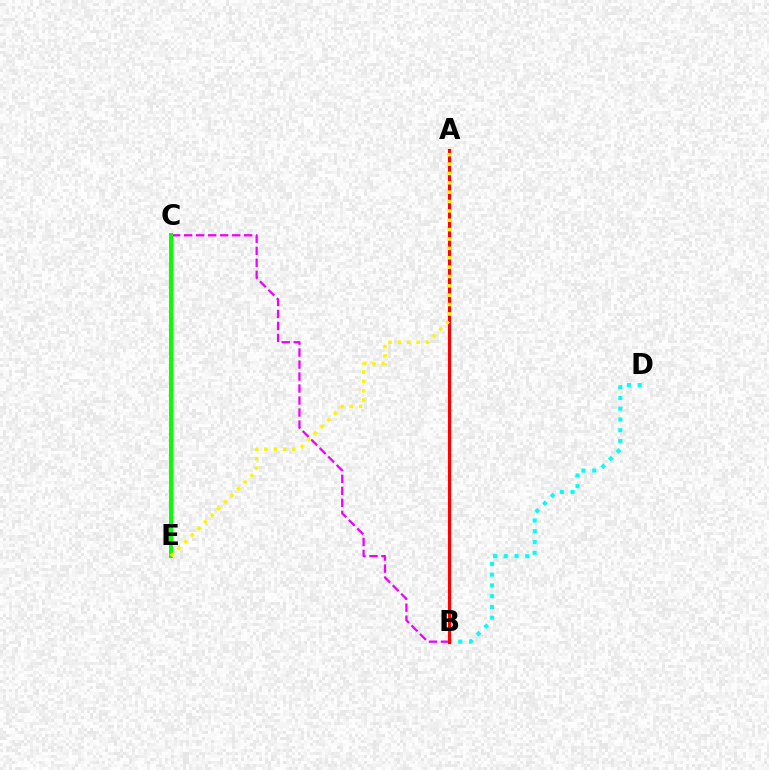{('C', 'E'): [{'color': '#0010ff', 'line_style': 'dotted', 'thickness': 2.05}, {'color': '#08ff00', 'line_style': 'solid', 'thickness': 2.87}], ('B', 'C'): [{'color': '#ee00ff', 'line_style': 'dashed', 'thickness': 1.63}], ('B', 'D'): [{'color': '#00fff6', 'line_style': 'dotted', 'thickness': 2.93}], ('A', 'B'): [{'color': '#ff0000', 'line_style': 'solid', 'thickness': 2.24}], ('A', 'E'): [{'color': '#fcf500', 'line_style': 'dotted', 'thickness': 2.54}]}